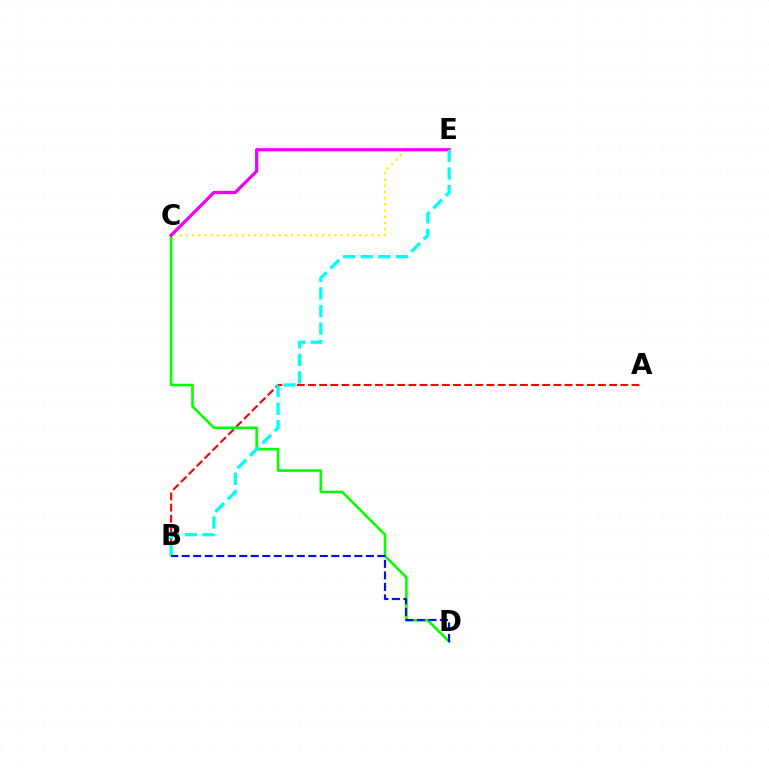{('C', 'E'): [{'color': '#fcf500', 'line_style': 'dotted', 'thickness': 1.68}, {'color': '#ee00ff', 'line_style': 'solid', 'thickness': 2.29}], ('A', 'B'): [{'color': '#ff0000', 'line_style': 'dashed', 'thickness': 1.52}], ('C', 'D'): [{'color': '#08ff00', 'line_style': 'solid', 'thickness': 1.87}], ('B', 'E'): [{'color': '#00fff6', 'line_style': 'dashed', 'thickness': 2.38}], ('B', 'D'): [{'color': '#0010ff', 'line_style': 'dashed', 'thickness': 1.56}]}